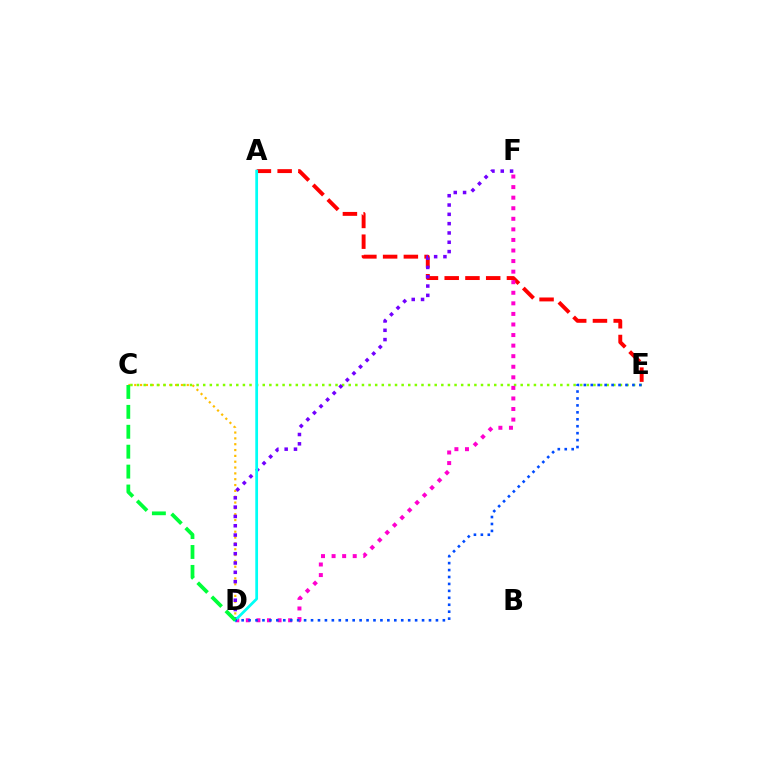{('C', 'D'): [{'color': '#ffbd00', 'line_style': 'dotted', 'thickness': 1.58}, {'color': '#00ff39', 'line_style': 'dashed', 'thickness': 2.71}], ('A', 'E'): [{'color': '#ff0000', 'line_style': 'dashed', 'thickness': 2.82}], ('C', 'E'): [{'color': '#84ff00', 'line_style': 'dotted', 'thickness': 1.8}], ('D', 'F'): [{'color': '#7200ff', 'line_style': 'dotted', 'thickness': 2.53}, {'color': '#ff00cf', 'line_style': 'dotted', 'thickness': 2.87}], ('A', 'D'): [{'color': '#00fff6', 'line_style': 'solid', 'thickness': 1.98}], ('D', 'E'): [{'color': '#004bff', 'line_style': 'dotted', 'thickness': 1.89}]}